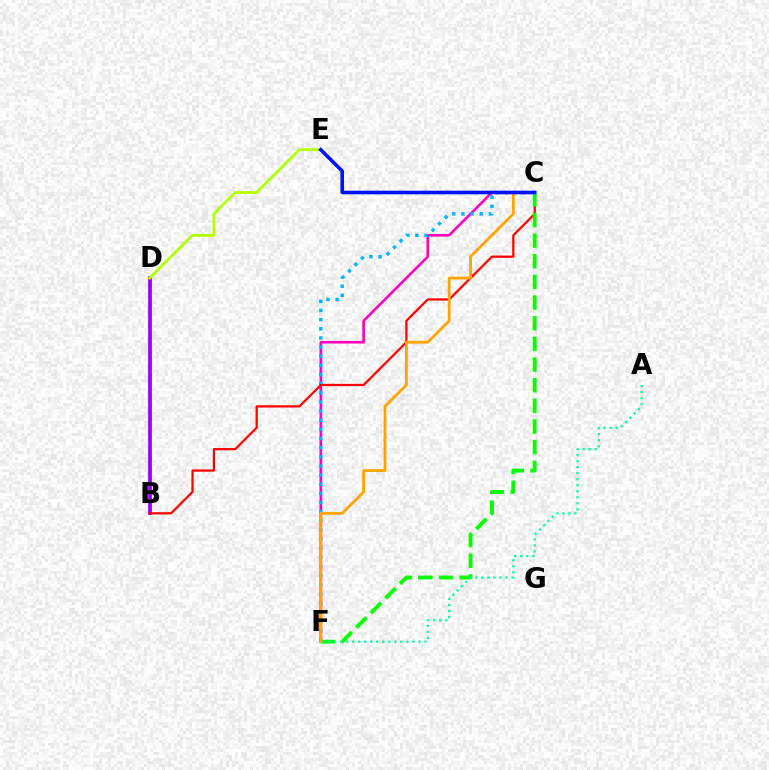{('C', 'F'): [{'color': '#ff00bd', 'line_style': 'solid', 'thickness': 1.89}, {'color': '#00b5ff', 'line_style': 'dotted', 'thickness': 2.48}, {'color': '#08ff00', 'line_style': 'dashed', 'thickness': 2.81}, {'color': '#ffa500', 'line_style': 'solid', 'thickness': 2.03}], ('B', 'D'): [{'color': '#9b00ff', 'line_style': 'solid', 'thickness': 2.69}], ('B', 'C'): [{'color': '#ff0000', 'line_style': 'solid', 'thickness': 1.61}], ('A', 'F'): [{'color': '#00ff9d', 'line_style': 'dotted', 'thickness': 1.64}], ('D', 'E'): [{'color': '#b3ff00', 'line_style': 'solid', 'thickness': 2.0}], ('C', 'E'): [{'color': '#0010ff', 'line_style': 'solid', 'thickness': 2.59}]}